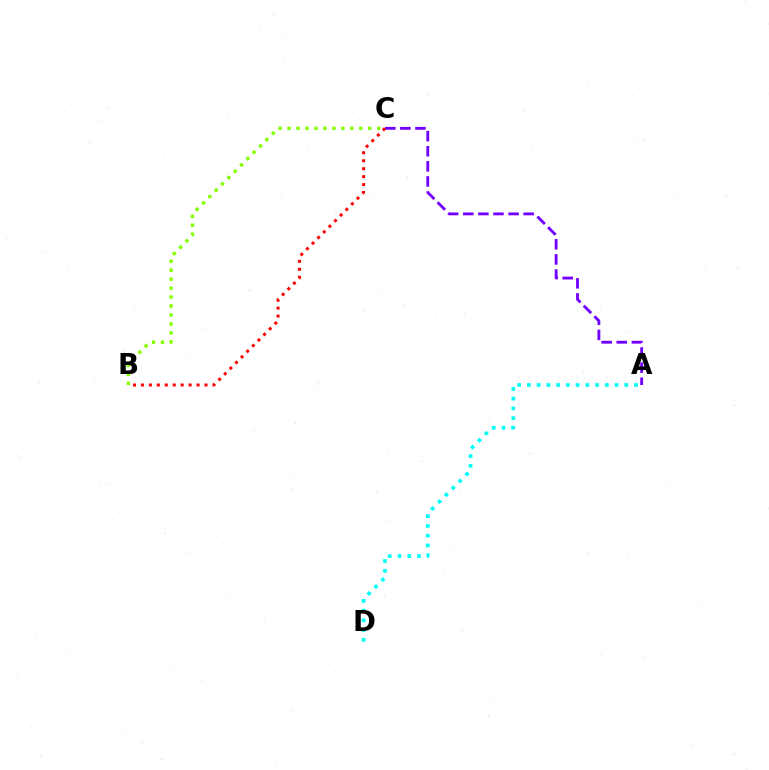{('A', 'C'): [{'color': '#7200ff', 'line_style': 'dashed', 'thickness': 2.05}], ('B', 'C'): [{'color': '#ff0000', 'line_style': 'dotted', 'thickness': 2.16}, {'color': '#84ff00', 'line_style': 'dotted', 'thickness': 2.43}], ('A', 'D'): [{'color': '#00fff6', 'line_style': 'dotted', 'thickness': 2.65}]}